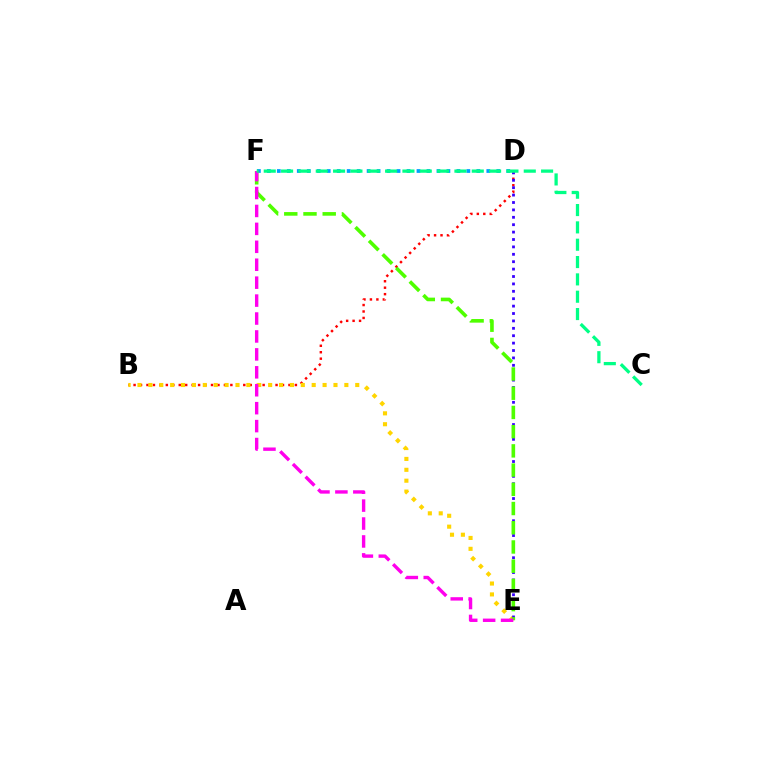{('D', 'F'): [{'color': '#009eff', 'line_style': 'dotted', 'thickness': 2.71}], ('B', 'D'): [{'color': '#ff0000', 'line_style': 'dotted', 'thickness': 1.75}], ('B', 'E'): [{'color': '#ffd500', 'line_style': 'dotted', 'thickness': 2.96}], ('D', 'E'): [{'color': '#3700ff', 'line_style': 'dotted', 'thickness': 2.01}], ('E', 'F'): [{'color': '#4fff00', 'line_style': 'dashed', 'thickness': 2.61}, {'color': '#ff00ed', 'line_style': 'dashed', 'thickness': 2.44}], ('C', 'F'): [{'color': '#00ff86', 'line_style': 'dashed', 'thickness': 2.35}]}